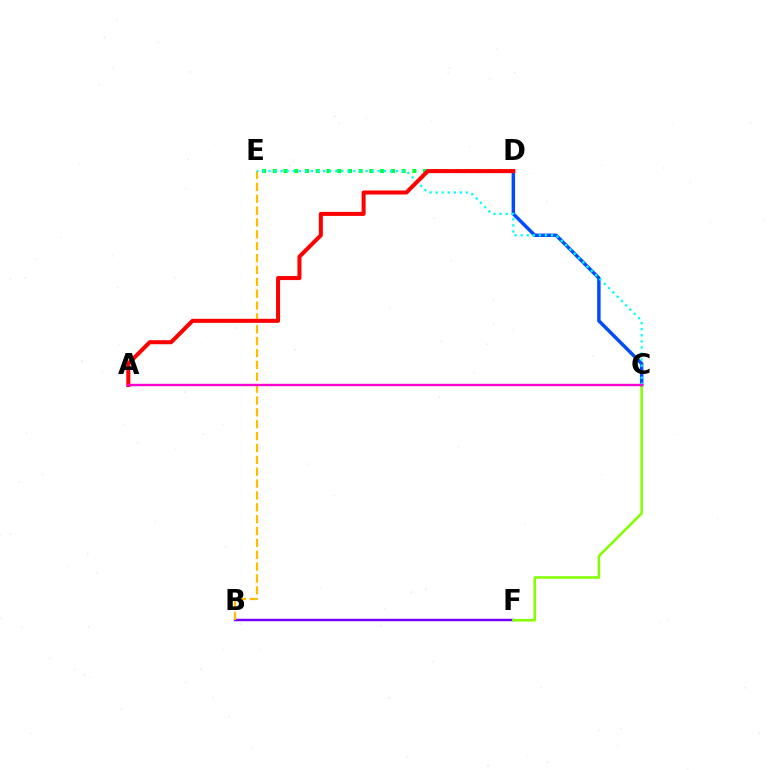{('B', 'F'): [{'color': '#7200ff', 'line_style': 'solid', 'thickness': 1.76}], ('B', 'E'): [{'color': '#ffbd00', 'line_style': 'dashed', 'thickness': 1.61}], ('D', 'E'): [{'color': '#00ff39', 'line_style': 'dotted', 'thickness': 2.92}], ('C', 'D'): [{'color': '#004bff', 'line_style': 'solid', 'thickness': 2.49}], ('C', 'F'): [{'color': '#84ff00', 'line_style': 'solid', 'thickness': 1.84}], ('C', 'E'): [{'color': '#00fff6', 'line_style': 'dotted', 'thickness': 1.65}], ('A', 'D'): [{'color': '#ff0000', 'line_style': 'solid', 'thickness': 2.91}], ('A', 'C'): [{'color': '#ff00cf', 'line_style': 'solid', 'thickness': 1.73}]}